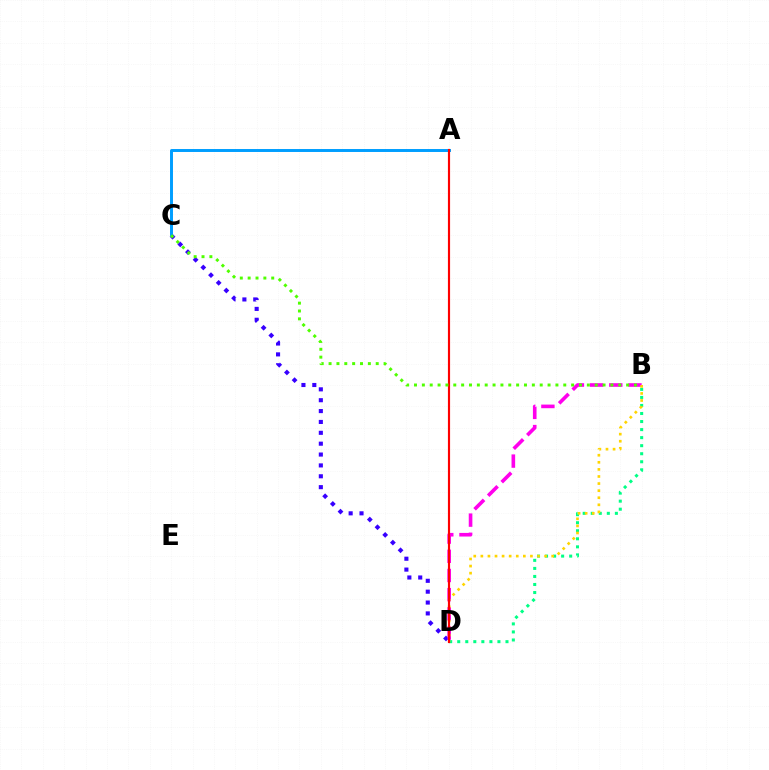{('C', 'D'): [{'color': '#3700ff', 'line_style': 'dotted', 'thickness': 2.95}], ('B', 'D'): [{'color': '#00ff86', 'line_style': 'dotted', 'thickness': 2.19}, {'color': '#ff00ed', 'line_style': 'dashed', 'thickness': 2.61}, {'color': '#ffd500', 'line_style': 'dotted', 'thickness': 1.92}], ('A', 'C'): [{'color': '#009eff', 'line_style': 'solid', 'thickness': 2.12}], ('A', 'D'): [{'color': '#ff0000', 'line_style': 'solid', 'thickness': 1.56}], ('B', 'C'): [{'color': '#4fff00', 'line_style': 'dotted', 'thickness': 2.13}]}